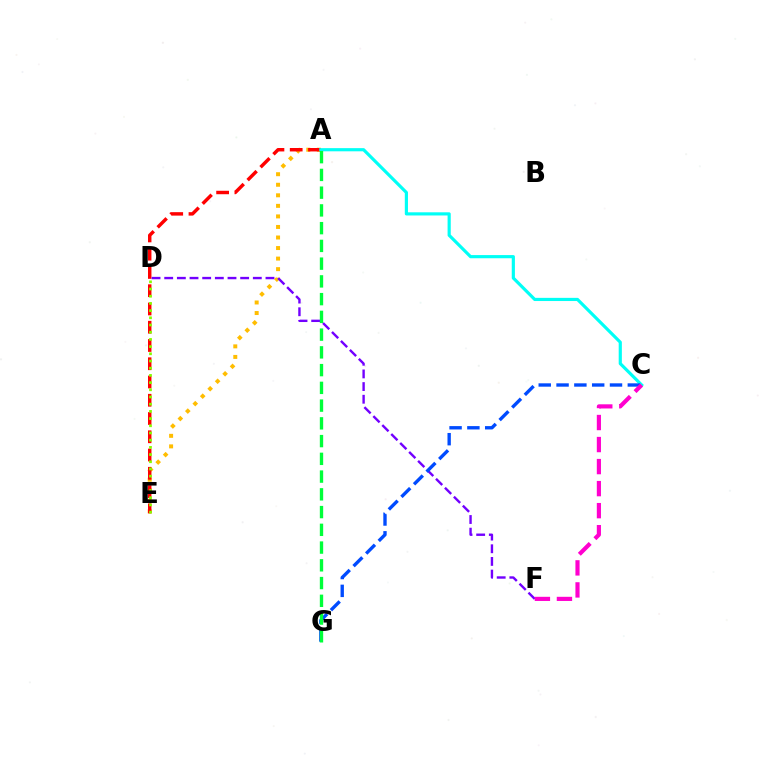{('A', 'E'): [{'color': '#ffbd00', 'line_style': 'dotted', 'thickness': 2.87}, {'color': '#ff0000', 'line_style': 'dashed', 'thickness': 2.48}], ('D', 'E'): [{'color': '#84ff00', 'line_style': 'dotted', 'thickness': 1.96}], ('D', 'F'): [{'color': '#7200ff', 'line_style': 'dashed', 'thickness': 1.72}], ('A', 'C'): [{'color': '#00fff6', 'line_style': 'solid', 'thickness': 2.28}], ('C', 'G'): [{'color': '#004bff', 'line_style': 'dashed', 'thickness': 2.42}], ('C', 'F'): [{'color': '#ff00cf', 'line_style': 'dashed', 'thickness': 2.99}], ('A', 'G'): [{'color': '#00ff39', 'line_style': 'dashed', 'thickness': 2.41}]}